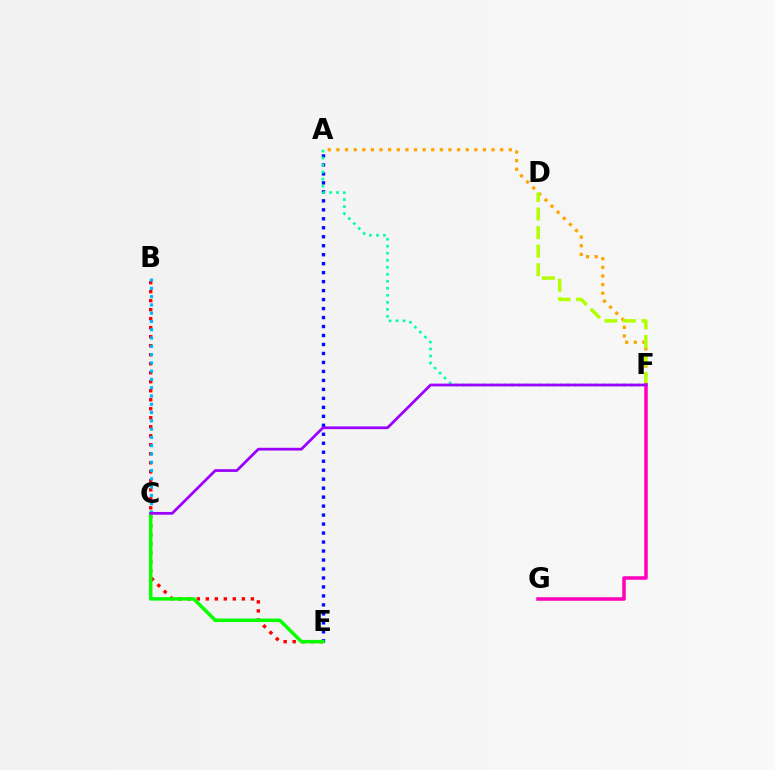{('A', 'F'): [{'color': '#ffa500', 'line_style': 'dotted', 'thickness': 2.34}, {'color': '#00ff9d', 'line_style': 'dotted', 'thickness': 1.9}], ('D', 'F'): [{'color': '#b3ff00', 'line_style': 'dashed', 'thickness': 2.52}], ('A', 'E'): [{'color': '#0010ff', 'line_style': 'dotted', 'thickness': 2.44}], ('B', 'E'): [{'color': '#ff0000', 'line_style': 'dotted', 'thickness': 2.45}], ('B', 'C'): [{'color': '#00b5ff', 'line_style': 'dotted', 'thickness': 2.25}], ('C', 'E'): [{'color': '#08ff00', 'line_style': 'solid', 'thickness': 2.5}], ('F', 'G'): [{'color': '#ff00bd', 'line_style': 'solid', 'thickness': 2.54}], ('C', 'F'): [{'color': '#9b00ff', 'line_style': 'solid', 'thickness': 1.98}]}